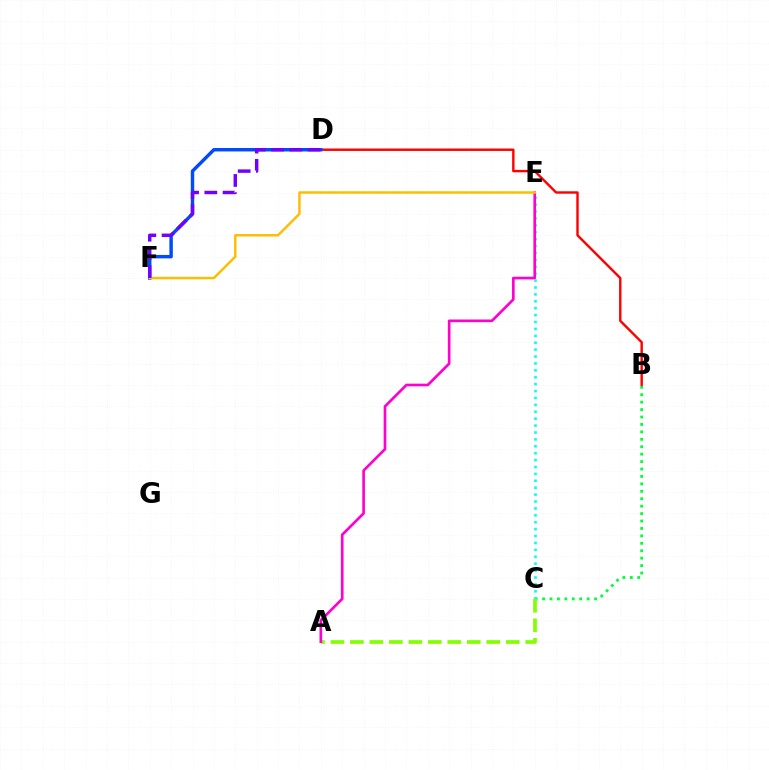{('B', 'D'): [{'color': '#ff0000', 'line_style': 'solid', 'thickness': 1.73}], ('D', 'F'): [{'color': '#004bff', 'line_style': 'solid', 'thickness': 2.48}, {'color': '#7200ff', 'line_style': 'dashed', 'thickness': 2.48}], ('B', 'C'): [{'color': '#00ff39', 'line_style': 'dotted', 'thickness': 2.02}], ('C', 'E'): [{'color': '#00fff6', 'line_style': 'dotted', 'thickness': 1.88}], ('A', 'C'): [{'color': '#84ff00', 'line_style': 'dashed', 'thickness': 2.65}], ('A', 'E'): [{'color': '#ff00cf', 'line_style': 'solid', 'thickness': 1.91}], ('E', 'F'): [{'color': '#ffbd00', 'line_style': 'solid', 'thickness': 1.77}]}